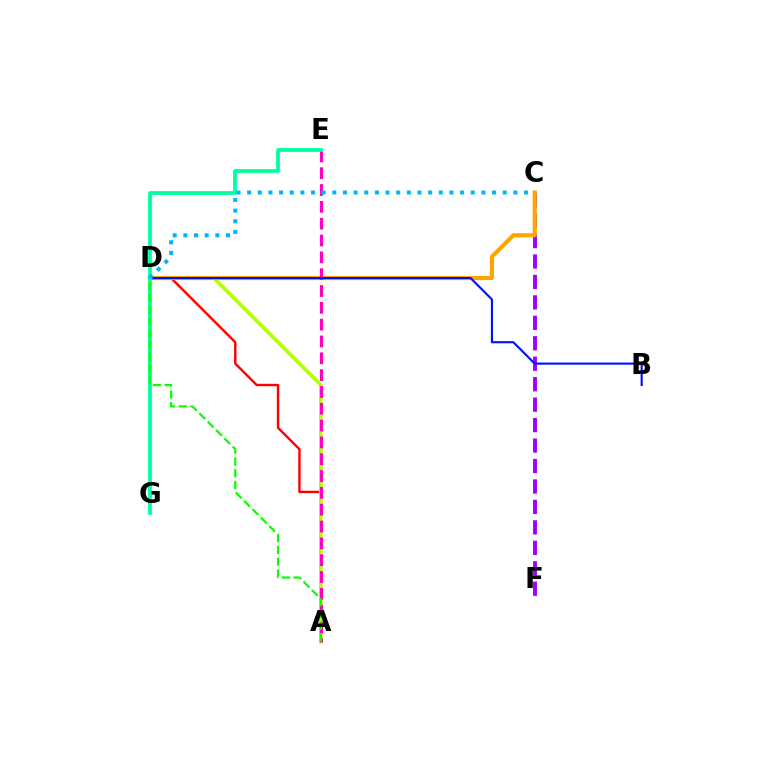{('C', 'F'): [{'color': '#9b00ff', 'line_style': 'dashed', 'thickness': 2.78}], ('A', 'D'): [{'color': '#ff0000', 'line_style': 'solid', 'thickness': 1.73}, {'color': '#b3ff00', 'line_style': 'solid', 'thickness': 2.58}, {'color': '#08ff00', 'line_style': 'dashed', 'thickness': 1.6}], ('C', 'D'): [{'color': '#ffa500', 'line_style': 'solid', 'thickness': 2.97}, {'color': '#00b5ff', 'line_style': 'dotted', 'thickness': 2.89}], ('A', 'E'): [{'color': '#ff00bd', 'line_style': 'dashed', 'thickness': 2.29}], ('B', 'D'): [{'color': '#0010ff', 'line_style': 'solid', 'thickness': 1.53}], ('E', 'G'): [{'color': '#00ff9d', 'line_style': 'solid', 'thickness': 2.7}]}